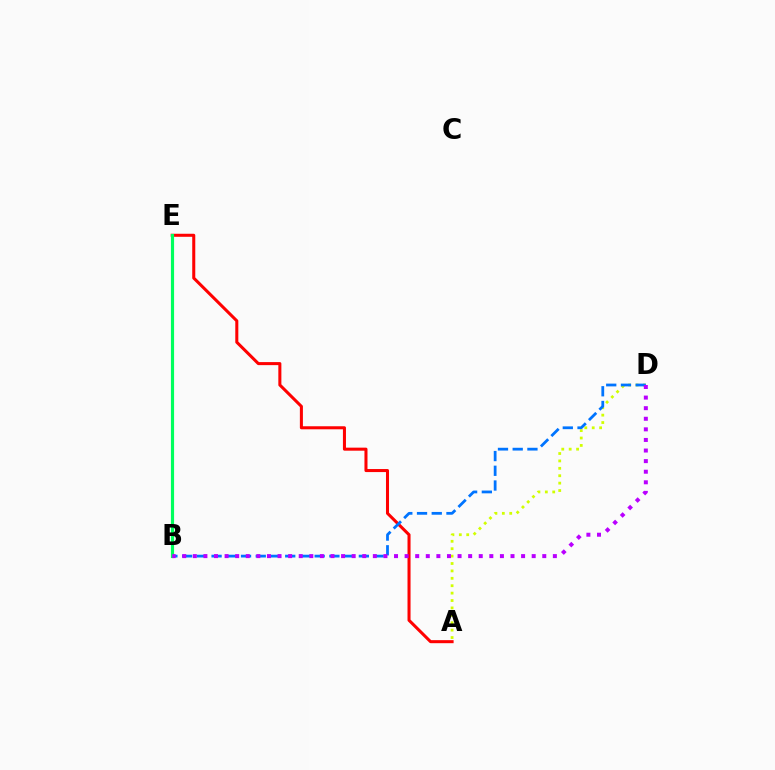{('A', 'E'): [{'color': '#ff0000', 'line_style': 'solid', 'thickness': 2.19}], ('A', 'D'): [{'color': '#d1ff00', 'line_style': 'dotted', 'thickness': 2.01}], ('B', 'D'): [{'color': '#0074ff', 'line_style': 'dashed', 'thickness': 2.0}, {'color': '#b900ff', 'line_style': 'dotted', 'thickness': 2.88}], ('B', 'E'): [{'color': '#00ff5c', 'line_style': 'solid', 'thickness': 2.27}]}